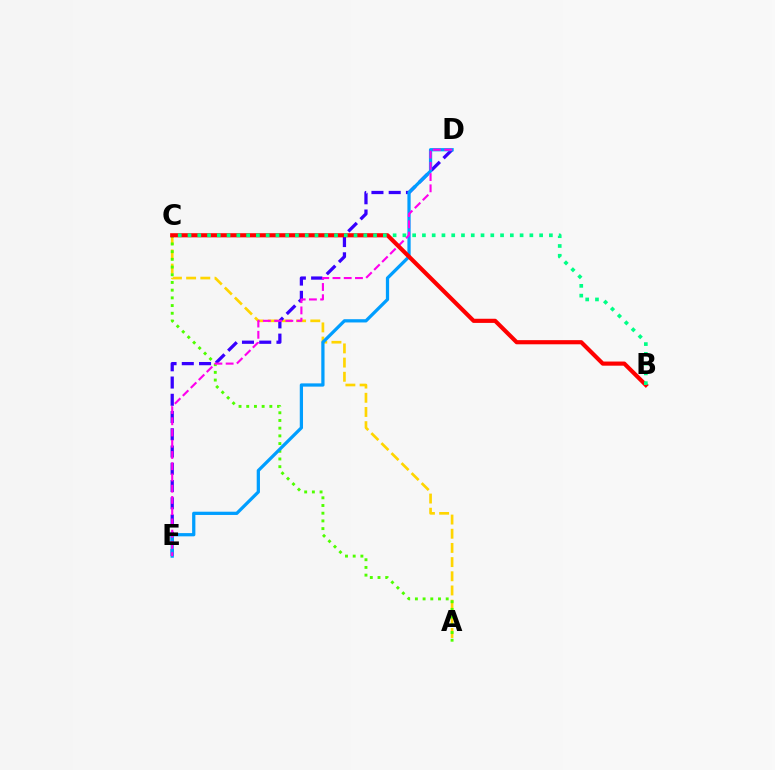{('A', 'C'): [{'color': '#ffd500', 'line_style': 'dashed', 'thickness': 1.93}, {'color': '#4fff00', 'line_style': 'dotted', 'thickness': 2.09}], ('D', 'E'): [{'color': '#3700ff', 'line_style': 'dashed', 'thickness': 2.34}, {'color': '#009eff', 'line_style': 'solid', 'thickness': 2.34}, {'color': '#ff00ed', 'line_style': 'dashed', 'thickness': 1.53}], ('B', 'C'): [{'color': '#ff0000', 'line_style': 'solid', 'thickness': 2.99}, {'color': '#00ff86', 'line_style': 'dotted', 'thickness': 2.65}]}